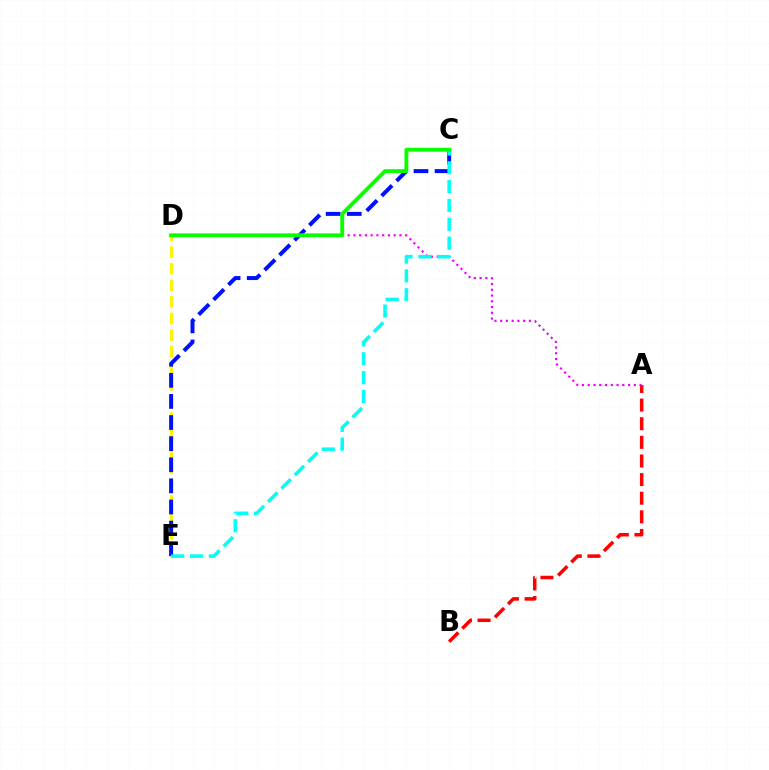{('D', 'E'): [{'color': '#fcf500', 'line_style': 'dashed', 'thickness': 2.25}], ('A', 'B'): [{'color': '#ff0000', 'line_style': 'dashed', 'thickness': 2.53}], ('C', 'E'): [{'color': '#0010ff', 'line_style': 'dashed', 'thickness': 2.87}, {'color': '#00fff6', 'line_style': 'dashed', 'thickness': 2.56}], ('A', 'D'): [{'color': '#ee00ff', 'line_style': 'dotted', 'thickness': 1.56}], ('C', 'D'): [{'color': '#08ff00', 'line_style': 'solid', 'thickness': 2.79}]}